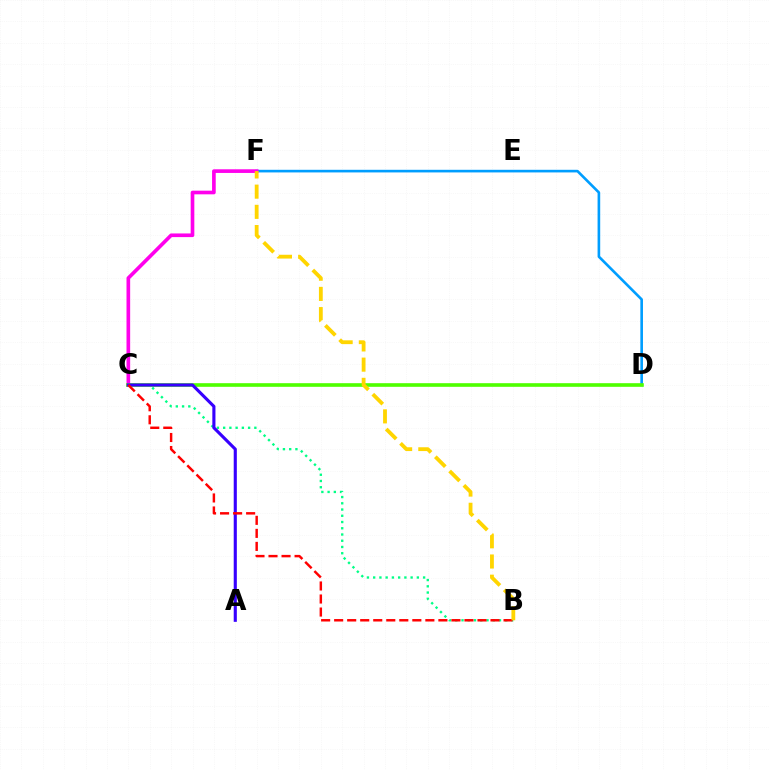{('D', 'F'): [{'color': '#009eff', 'line_style': 'solid', 'thickness': 1.89}], ('B', 'C'): [{'color': '#00ff86', 'line_style': 'dotted', 'thickness': 1.7}, {'color': '#ff0000', 'line_style': 'dashed', 'thickness': 1.77}], ('C', 'F'): [{'color': '#ff00ed', 'line_style': 'solid', 'thickness': 2.63}], ('C', 'D'): [{'color': '#4fff00', 'line_style': 'solid', 'thickness': 2.61}], ('A', 'C'): [{'color': '#3700ff', 'line_style': 'solid', 'thickness': 2.24}], ('B', 'F'): [{'color': '#ffd500', 'line_style': 'dashed', 'thickness': 2.74}]}